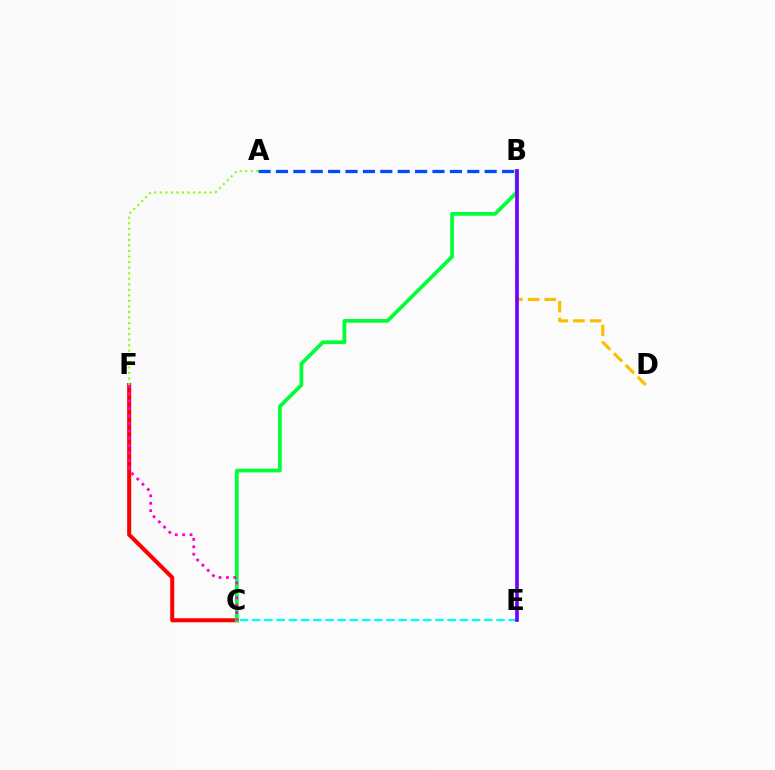{('C', 'F'): [{'color': '#ff0000', 'line_style': 'solid', 'thickness': 2.91}, {'color': '#ff00cf', 'line_style': 'dotted', 'thickness': 2.01}], ('B', 'D'): [{'color': '#ffbd00', 'line_style': 'dashed', 'thickness': 2.27}], ('C', 'E'): [{'color': '#00fff6', 'line_style': 'dashed', 'thickness': 1.66}], ('B', 'C'): [{'color': '#00ff39', 'line_style': 'solid', 'thickness': 2.68}], ('A', 'B'): [{'color': '#004bff', 'line_style': 'dashed', 'thickness': 2.36}], ('A', 'F'): [{'color': '#84ff00', 'line_style': 'dotted', 'thickness': 1.51}], ('B', 'E'): [{'color': '#7200ff', 'line_style': 'solid', 'thickness': 2.63}]}